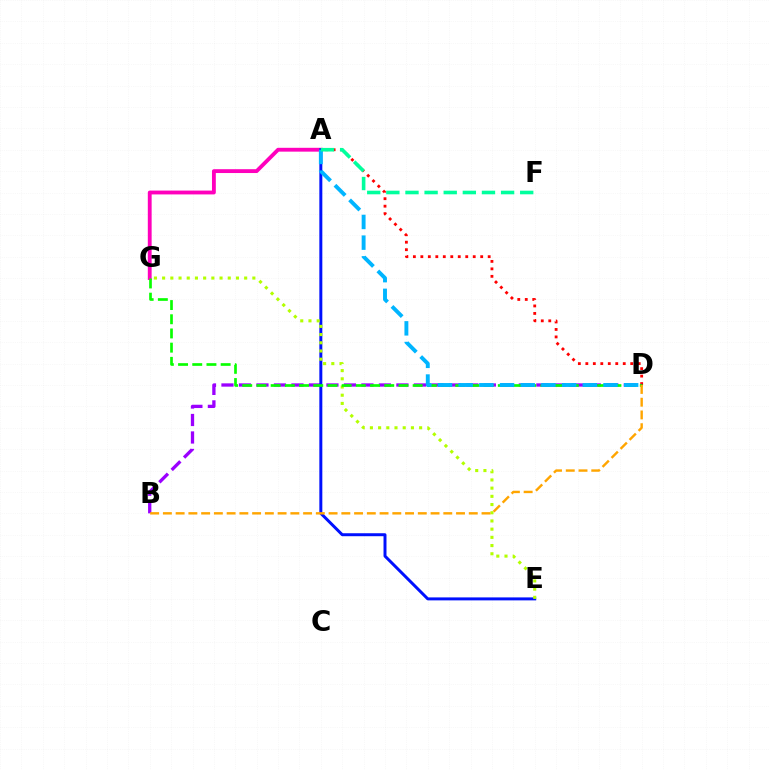{('A', 'G'): [{'color': '#ff00bd', 'line_style': 'solid', 'thickness': 2.76}], ('A', 'D'): [{'color': '#ff0000', 'line_style': 'dotted', 'thickness': 2.03}, {'color': '#00b5ff', 'line_style': 'dashed', 'thickness': 2.81}], ('B', 'D'): [{'color': '#9b00ff', 'line_style': 'dashed', 'thickness': 2.38}, {'color': '#ffa500', 'line_style': 'dashed', 'thickness': 1.73}], ('A', 'E'): [{'color': '#0010ff', 'line_style': 'solid', 'thickness': 2.14}], ('E', 'G'): [{'color': '#b3ff00', 'line_style': 'dotted', 'thickness': 2.23}], ('D', 'G'): [{'color': '#08ff00', 'line_style': 'dashed', 'thickness': 1.93}], ('A', 'F'): [{'color': '#00ff9d', 'line_style': 'dashed', 'thickness': 2.6}]}